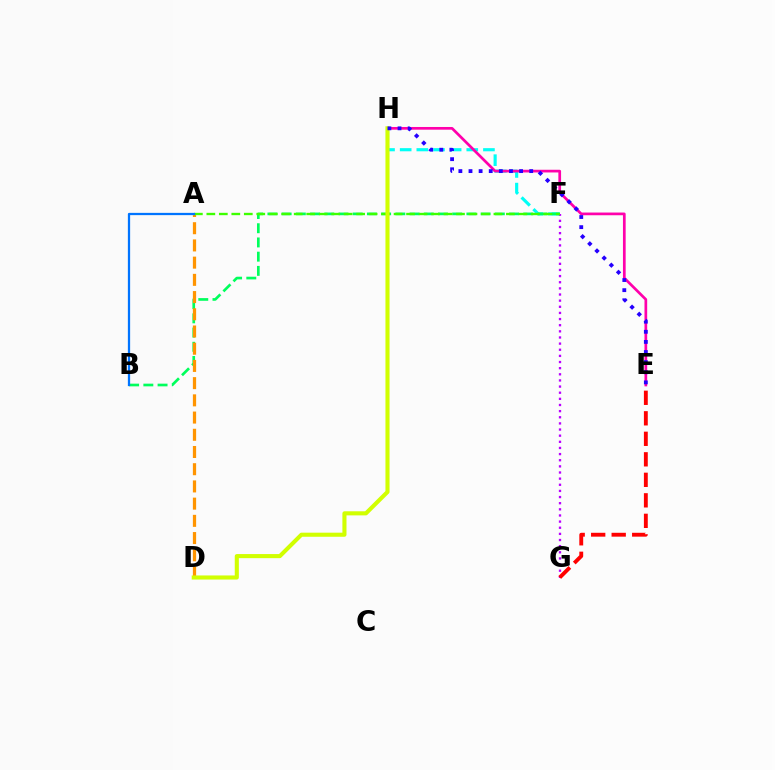{('F', 'H'): [{'color': '#00fff6', 'line_style': 'dashed', 'thickness': 2.26}], ('F', 'G'): [{'color': '#b900ff', 'line_style': 'dotted', 'thickness': 1.67}], ('E', 'H'): [{'color': '#ff00ac', 'line_style': 'solid', 'thickness': 1.94}, {'color': '#2500ff', 'line_style': 'dotted', 'thickness': 2.75}], ('B', 'F'): [{'color': '#00ff5c', 'line_style': 'dashed', 'thickness': 1.93}], ('A', 'D'): [{'color': '#ff9400', 'line_style': 'dashed', 'thickness': 2.34}], ('E', 'G'): [{'color': '#ff0000', 'line_style': 'dashed', 'thickness': 2.79}], ('A', 'F'): [{'color': '#3dff00', 'line_style': 'dashed', 'thickness': 1.7}], ('D', 'H'): [{'color': '#d1ff00', 'line_style': 'solid', 'thickness': 2.95}], ('A', 'B'): [{'color': '#0074ff', 'line_style': 'solid', 'thickness': 1.63}]}